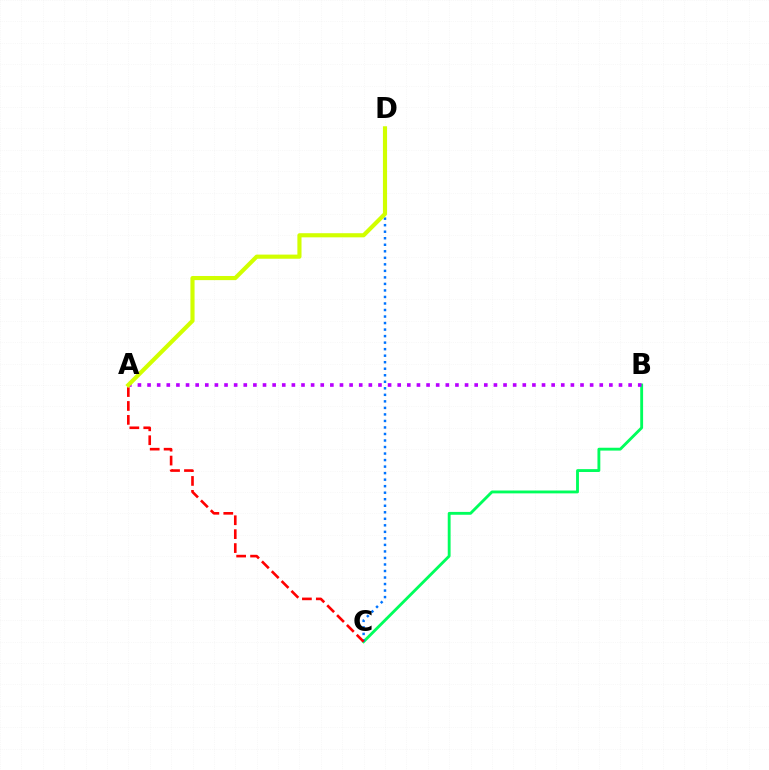{('B', 'C'): [{'color': '#00ff5c', 'line_style': 'solid', 'thickness': 2.06}], ('C', 'D'): [{'color': '#0074ff', 'line_style': 'dotted', 'thickness': 1.77}], ('A', 'C'): [{'color': '#ff0000', 'line_style': 'dashed', 'thickness': 1.89}], ('A', 'B'): [{'color': '#b900ff', 'line_style': 'dotted', 'thickness': 2.61}], ('A', 'D'): [{'color': '#d1ff00', 'line_style': 'solid', 'thickness': 2.98}]}